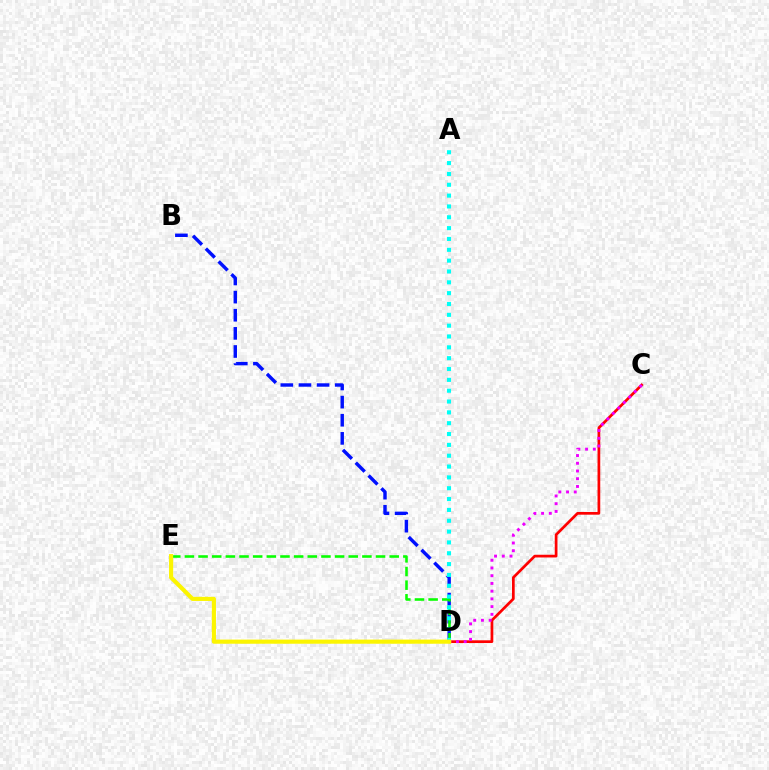{('C', 'D'): [{'color': '#ff0000', 'line_style': 'solid', 'thickness': 1.96}, {'color': '#ee00ff', 'line_style': 'dotted', 'thickness': 2.1}], ('B', 'D'): [{'color': '#0010ff', 'line_style': 'dashed', 'thickness': 2.46}], ('D', 'E'): [{'color': '#08ff00', 'line_style': 'dashed', 'thickness': 1.85}, {'color': '#fcf500', 'line_style': 'solid', 'thickness': 2.98}], ('A', 'D'): [{'color': '#00fff6', 'line_style': 'dotted', 'thickness': 2.94}]}